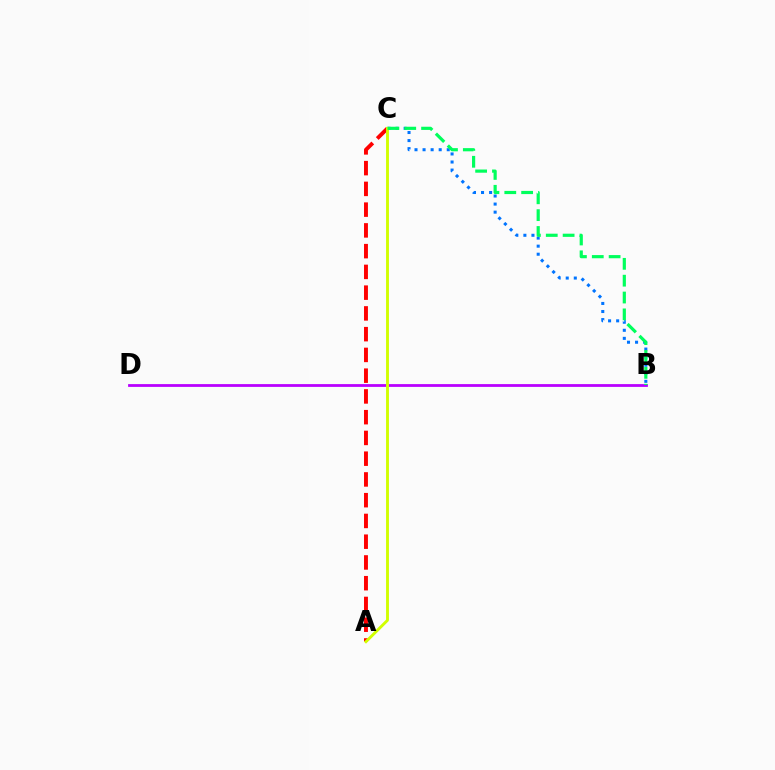{('B', 'D'): [{'color': '#b900ff', 'line_style': 'solid', 'thickness': 2.01}], ('B', 'C'): [{'color': '#0074ff', 'line_style': 'dotted', 'thickness': 2.19}, {'color': '#00ff5c', 'line_style': 'dashed', 'thickness': 2.29}], ('A', 'C'): [{'color': '#ff0000', 'line_style': 'dashed', 'thickness': 2.82}, {'color': '#d1ff00', 'line_style': 'solid', 'thickness': 2.07}]}